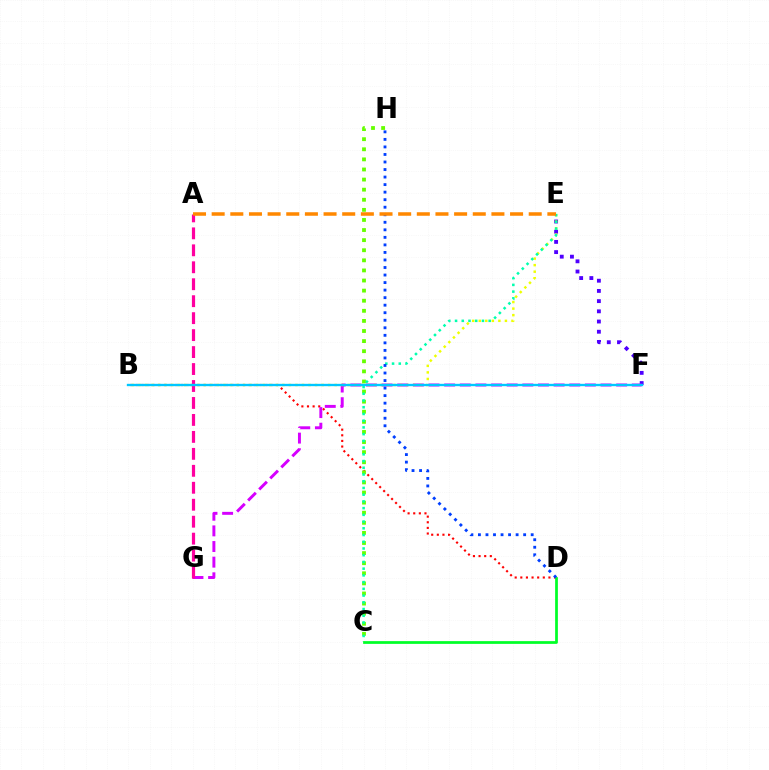{('B', 'D'): [{'color': '#ff0000', 'line_style': 'dotted', 'thickness': 1.53}], ('E', 'F'): [{'color': '#4f00ff', 'line_style': 'dotted', 'thickness': 2.77}], ('F', 'G'): [{'color': '#d600ff', 'line_style': 'dashed', 'thickness': 2.12}], ('B', 'E'): [{'color': '#eeff00', 'line_style': 'dotted', 'thickness': 1.78}], ('A', 'G'): [{'color': '#ff00a0', 'line_style': 'dashed', 'thickness': 2.3}], ('C', 'H'): [{'color': '#66ff00', 'line_style': 'dotted', 'thickness': 2.74}], ('C', 'E'): [{'color': '#00ffaf', 'line_style': 'dotted', 'thickness': 1.83}], ('B', 'F'): [{'color': '#00c7ff', 'line_style': 'solid', 'thickness': 1.69}], ('C', 'D'): [{'color': '#00ff27', 'line_style': 'solid', 'thickness': 1.97}], ('D', 'H'): [{'color': '#003fff', 'line_style': 'dotted', 'thickness': 2.05}], ('A', 'E'): [{'color': '#ff8800', 'line_style': 'dashed', 'thickness': 2.53}]}